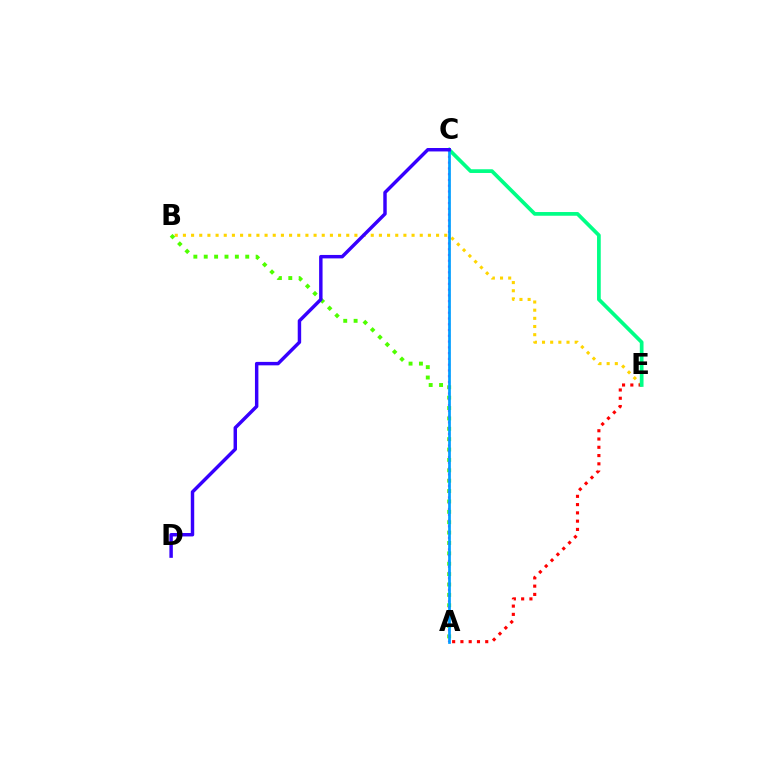{('B', 'E'): [{'color': '#ffd500', 'line_style': 'dotted', 'thickness': 2.22}], ('A', 'B'): [{'color': '#4fff00', 'line_style': 'dotted', 'thickness': 2.82}], ('A', 'E'): [{'color': '#ff0000', 'line_style': 'dotted', 'thickness': 2.25}], ('C', 'E'): [{'color': '#00ff86', 'line_style': 'solid', 'thickness': 2.67}], ('A', 'C'): [{'color': '#ff00ed', 'line_style': 'dotted', 'thickness': 1.57}, {'color': '#009eff', 'line_style': 'solid', 'thickness': 1.96}], ('C', 'D'): [{'color': '#3700ff', 'line_style': 'solid', 'thickness': 2.48}]}